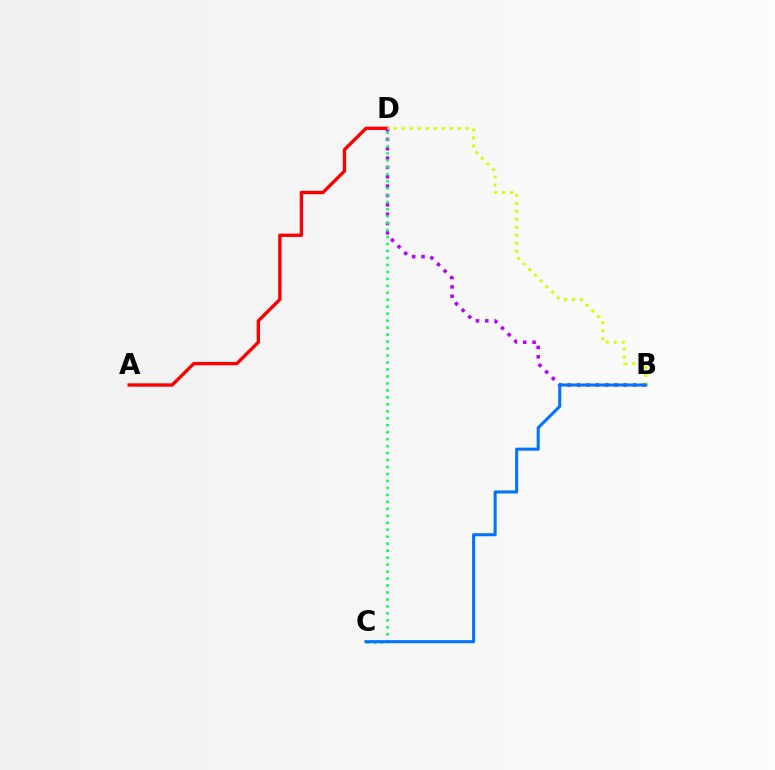{('A', 'D'): [{'color': '#ff0000', 'line_style': 'solid', 'thickness': 2.41}], ('B', 'D'): [{'color': '#b900ff', 'line_style': 'dotted', 'thickness': 2.54}, {'color': '#d1ff00', 'line_style': 'dotted', 'thickness': 2.17}], ('C', 'D'): [{'color': '#00ff5c', 'line_style': 'dotted', 'thickness': 1.89}], ('B', 'C'): [{'color': '#0074ff', 'line_style': 'solid', 'thickness': 2.2}]}